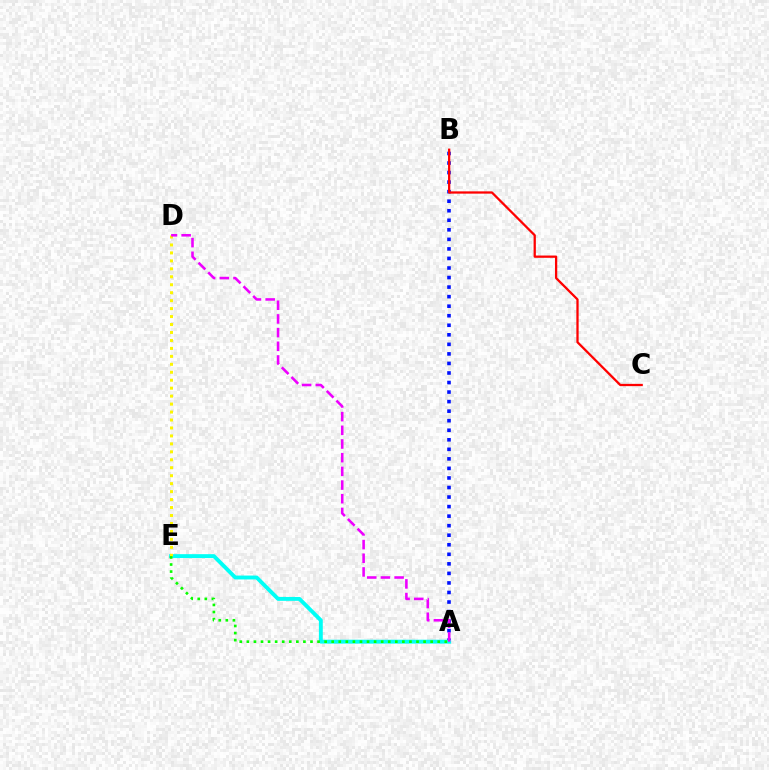{('A', 'B'): [{'color': '#0010ff', 'line_style': 'dotted', 'thickness': 2.59}], ('A', 'E'): [{'color': '#00fff6', 'line_style': 'solid', 'thickness': 2.8}, {'color': '#08ff00', 'line_style': 'dotted', 'thickness': 1.92}], ('B', 'C'): [{'color': '#ff0000', 'line_style': 'solid', 'thickness': 1.64}], ('D', 'E'): [{'color': '#fcf500', 'line_style': 'dotted', 'thickness': 2.16}], ('A', 'D'): [{'color': '#ee00ff', 'line_style': 'dashed', 'thickness': 1.86}]}